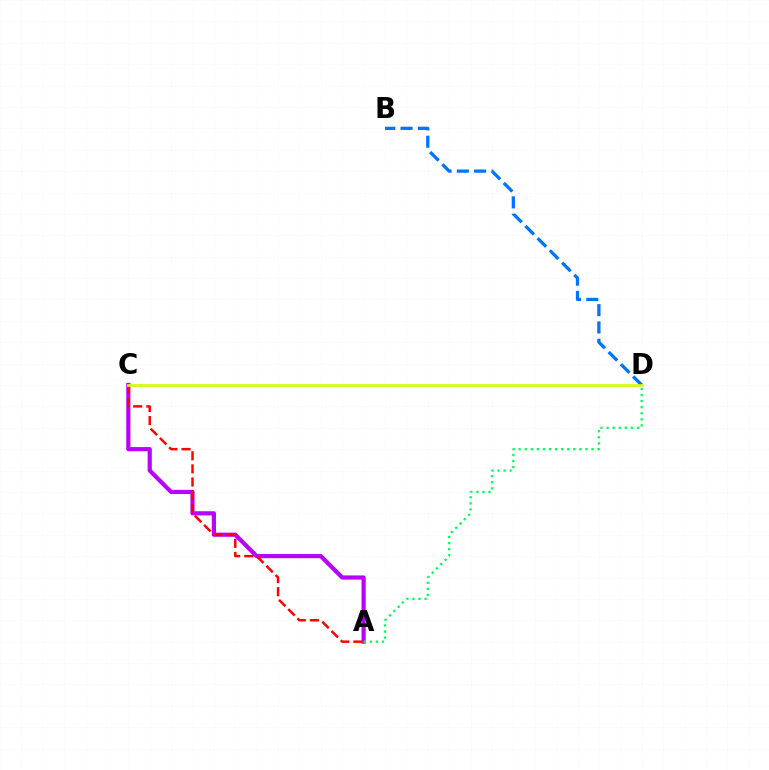{('A', 'C'): [{'color': '#b900ff', 'line_style': 'solid', 'thickness': 3.0}, {'color': '#ff0000', 'line_style': 'dashed', 'thickness': 1.78}], ('B', 'D'): [{'color': '#0074ff', 'line_style': 'dashed', 'thickness': 2.35}], ('C', 'D'): [{'color': '#d1ff00', 'line_style': 'solid', 'thickness': 1.93}], ('A', 'D'): [{'color': '#00ff5c', 'line_style': 'dotted', 'thickness': 1.65}]}